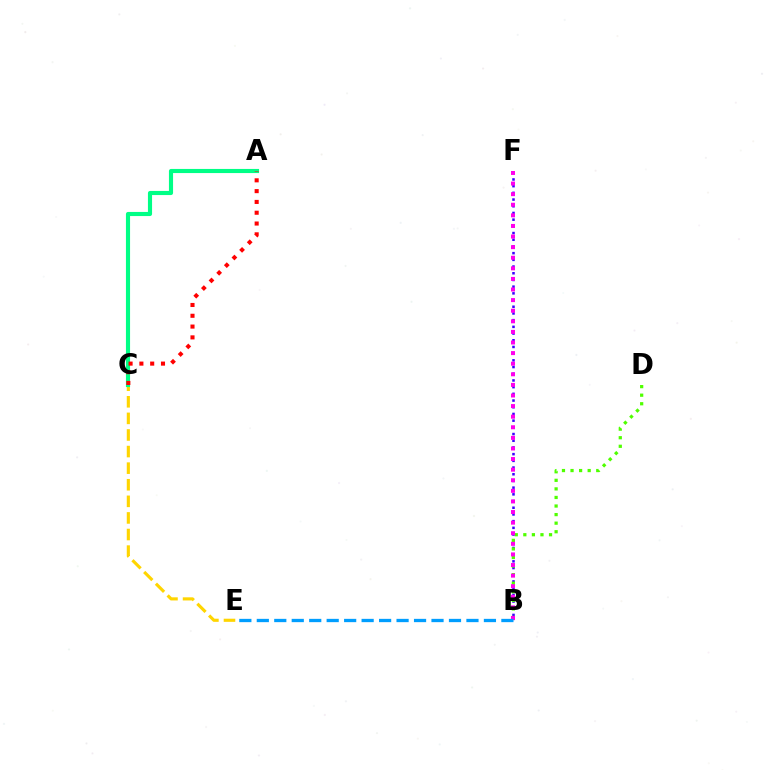{('C', 'E'): [{'color': '#ffd500', 'line_style': 'dashed', 'thickness': 2.25}], ('B', 'F'): [{'color': '#3700ff', 'line_style': 'dotted', 'thickness': 1.82}, {'color': '#ff00ed', 'line_style': 'dotted', 'thickness': 2.88}], ('A', 'C'): [{'color': '#00ff86', 'line_style': 'solid', 'thickness': 2.97}, {'color': '#ff0000', 'line_style': 'dotted', 'thickness': 2.93}], ('B', 'D'): [{'color': '#4fff00', 'line_style': 'dotted', 'thickness': 2.33}], ('B', 'E'): [{'color': '#009eff', 'line_style': 'dashed', 'thickness': 2.37}]}